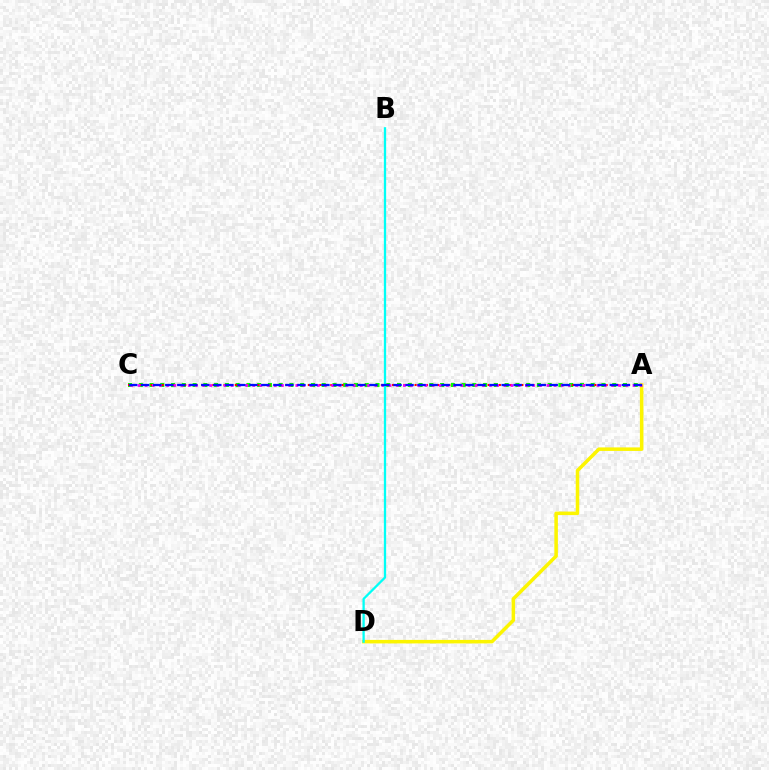{('A', 'C'): [{'color': '#08ff00', 'line_style': 'dotted', 'thickness': 2.92}, {'color': '#ff0000', 'line_style': 'dotted', 'thickness': 1.53}, {'color': '#ee00ff', 'line_style': 'dotted', 'thickness': 1.95}, {'color': '#0010ff', 'line_style': 'dashed', 'thickness': 1.63}], ('A', 'D'): [{'color': '#fcf500', 'line_style': 'solid', 'thickness': 2.54}], ('B', 'D'): [{'color': '#00fff6', 'line_style': 'solid', 'thickness': 1.65}]}